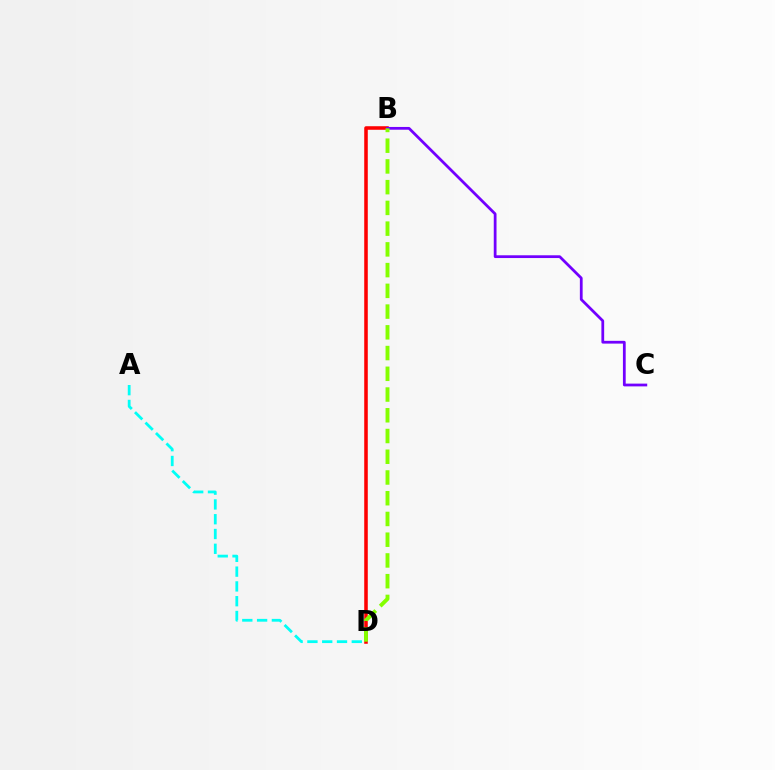{('B', 'D'): [{'color': '#ff0000', 'line_style': 'solid', 'thickness': 2.56}, {'color': '#84ff00', 'line_style': 'dashed', 'thickness': 2.82}], ('B', 'C'): [{'color': '#7200ff', 'line_style': 'solid', 'thickness': 1.99}], ('A', 'D'): [{'color': '#00fff6', 'line_style': 'dashed', 'thickness': 2.01}]}